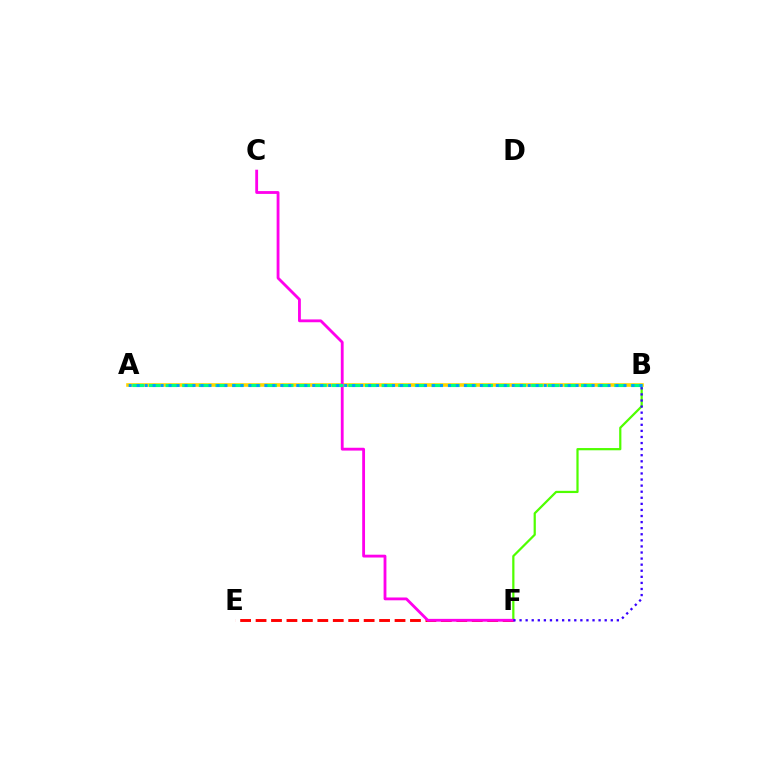{('B', 'F'): [{'color': '#4fff00', 'line_style': 'solid', 'thickness': 1.6}, {'color': '#3700ff', 'line_style': 'dotted', 'thickness': 1.65}], ('E', 'F'): [{'color': '#ff0000', 'line_style': 'dashed', 'thickness': 2.1}], ('A', 'B'): [{'color': '#ffd500', 'line_style': 'solid', 'thickness': 2.58}, {'color': '#00ff86', 'line_style': 'dashed', 'thickness': 2.26}, {'color': '#009eff', 'line_style': 'dotted', 'thickness': 2.17}], ('C', 'F'): [{'color': '#ff00ed', 'line_style': 'solid', 'thickness': 2.04}]}